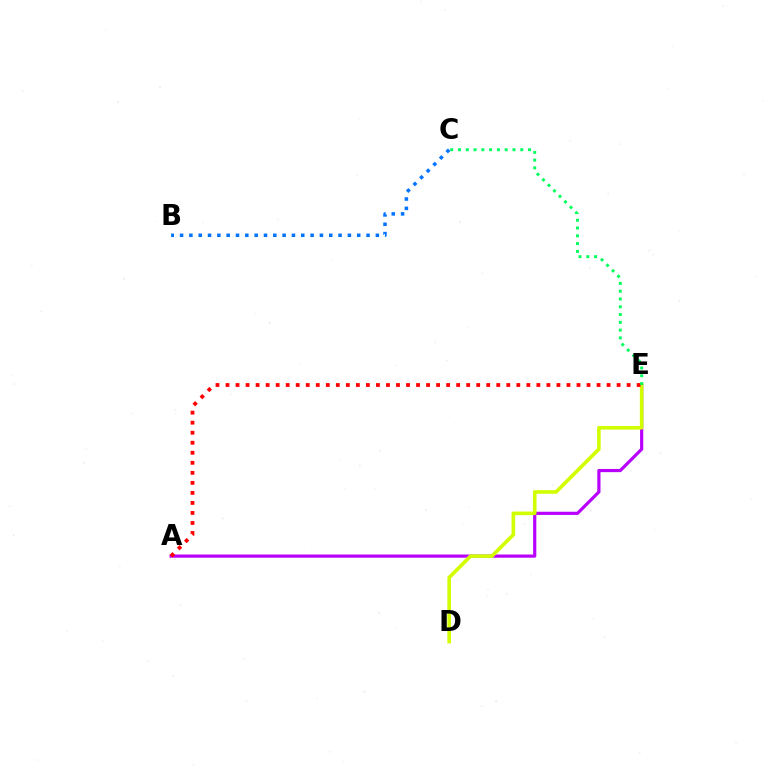{('A', 'E'): [{'color': '#b900ff', 'line_style': 'solid', 'thickness': 2.3}, {'color': '#ff0000', 'line_style': 'dotted', 'thickness': 2.72}], ('D', 'E'): [{'color': '#d1ff00', 'line_style': 'solid', 'thickness': 2.6}], ('C', 'E'): [{'color': '#00ff5c', 'line_style': 'dotted', 'thickness': 2.12}], ('B', 'C'): [{'color': '#0074ff', 'line_style': 'dotted', 'thickness': 2.53}]}